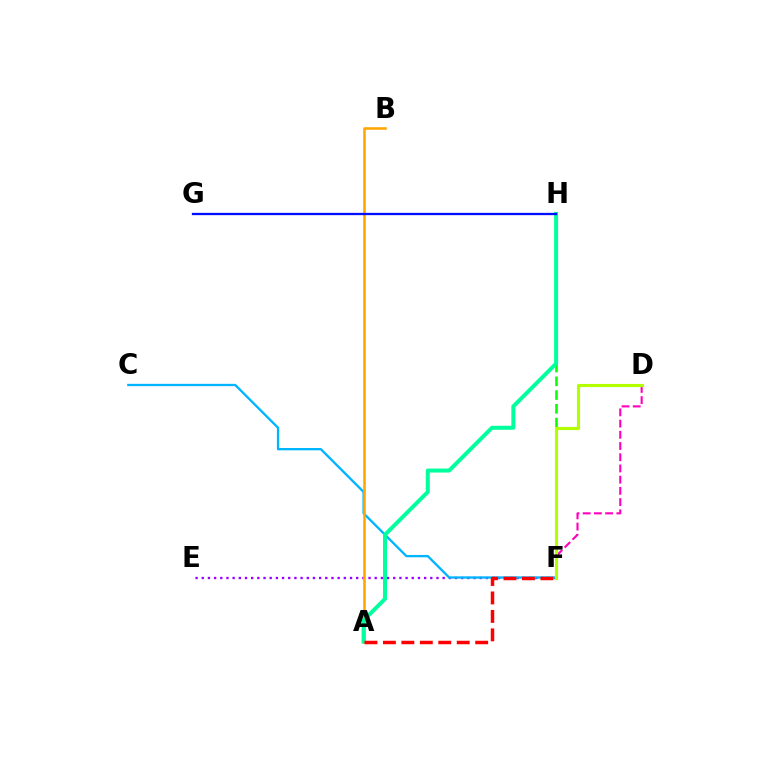{('E', 'F'): [{'color': '#9b00ff', 'line_style': 'dotted', 'thickness': 1.68}], ('C', 'F'): [{'color': '#00b5ff', 'line_style': 'solid', 'thickness': 1.67}], ('F', 'H'): [{'color': '#08ff00', 'line_style': 'dashed', 'thickness': 1.87}], ('A', 'B'): [{'color': '#ffa500', 'line_style': 'solid', 'thickness': 1.83}], ('D', 'F'): [{'color': '#ff00bd', 'line_style': 'dashed', 'thickness': 1.52}, {'color': '#b3ff00', 'line_style': 'solid', 'thickness': 2.26}], ('A', 'H'): [{'color': '#00ff9d', 'line_style': 'solid', 'thickness': 2.87}], ('A', 'F'): [{'color': '#ff0000', 'line_style': 'dashed', 'thickness': 2.51}], ('G', 'H'): [{'color': '#0010ff', 'line_style': 'solid', 'thickness': 1.65}]}